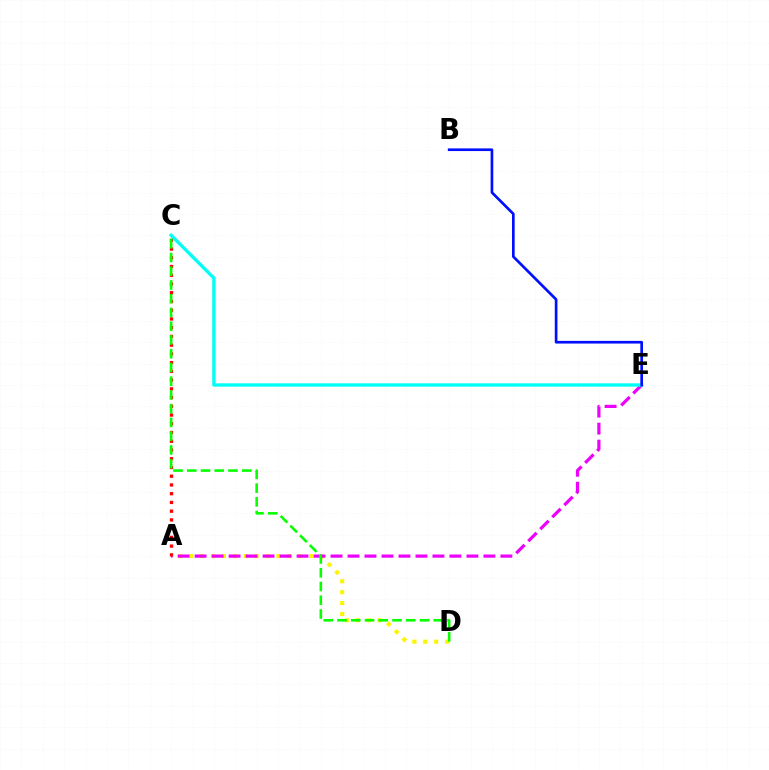{('A', 'D'): [{'color': '#fcf500', 'line_style': 'dotted', 'thickness': 2.96}], ('A', 'E'): [{'color': '#ee00ff', 'line_style': 'dashed', 'thickness': 2.31}], ('A', 'C'): [{'color': '#ff0000', 'line_style': 'dotted', 'thickness': 2.37}], ('C', 'E'): [{'color': '#00fff6', 'line_style': 'solid', 'thickness': 2.41}], ('C', 'D'): [{'color': '#08ff00', 'line_style': 'dashed', 'thickness': 1.87}], ('B', 'E'): [{'color': '#0010ff', 'line_style': 'solid', 'thickness': 1.93}]}